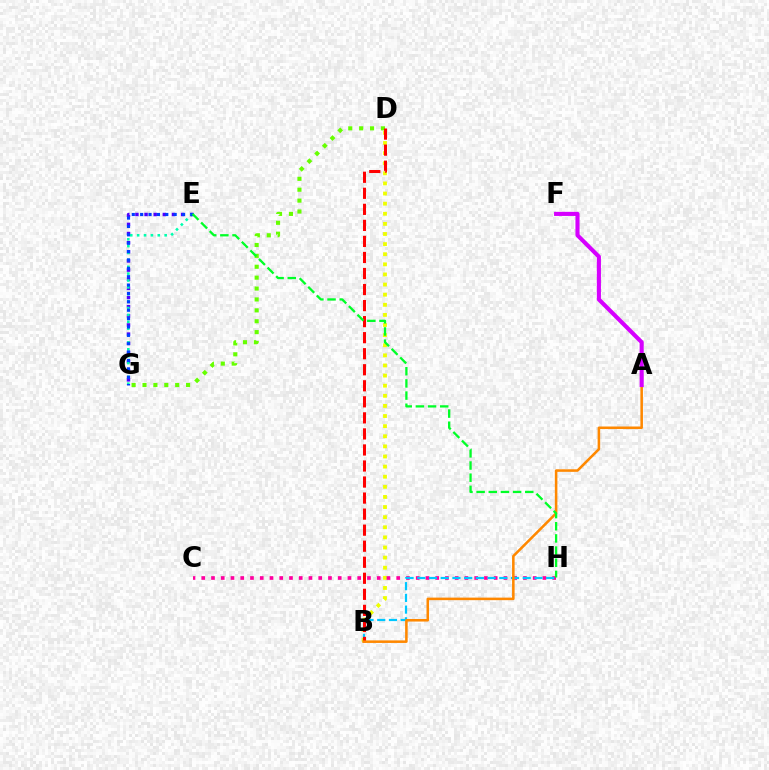{('B', 'D'): [{'color': '#eeff00', 'line_style': 'dotted', 'thickness': 2.75}, {'color': '#ff0000', 'line_style': 'dashed', 'thickness': 2.18}], ('E', 'G'): [{'color': '#4f00ff', 'line_style': 'dotted', 'thickness': 2.48}, {'color': '#00ffaf', 'line_style': 'dotted', 'thickness': 1.87}, {'color': '#003fff', 'line_style': 'dotted', 'thickness': 2.28}], ('D', 'G'): [{'color': '#66ff00', 'line_style': 'dotted', 'thickness': 2.96}], ('C', 'H'): [{'color': '#ff00a0', 'line_style': 'dotted', 'thickness': 2.65}], ('B', 'H'): [{'color': '#00c7ff', 'line_style': 'dashed', 'thickness': 1.59}], ('A', 'B'): [{'color': '#ff8800', 'line_style': 'solid', 'thickness': 1.84}], ('A', 'F'): [{'color': '#d600ff', 'line_style': 'solid', 'thickness': 2.96}], ('E', 'H'): [{'color': '#00ff27', 'line_style': 'dashed', 'thickness': 1.65}]}